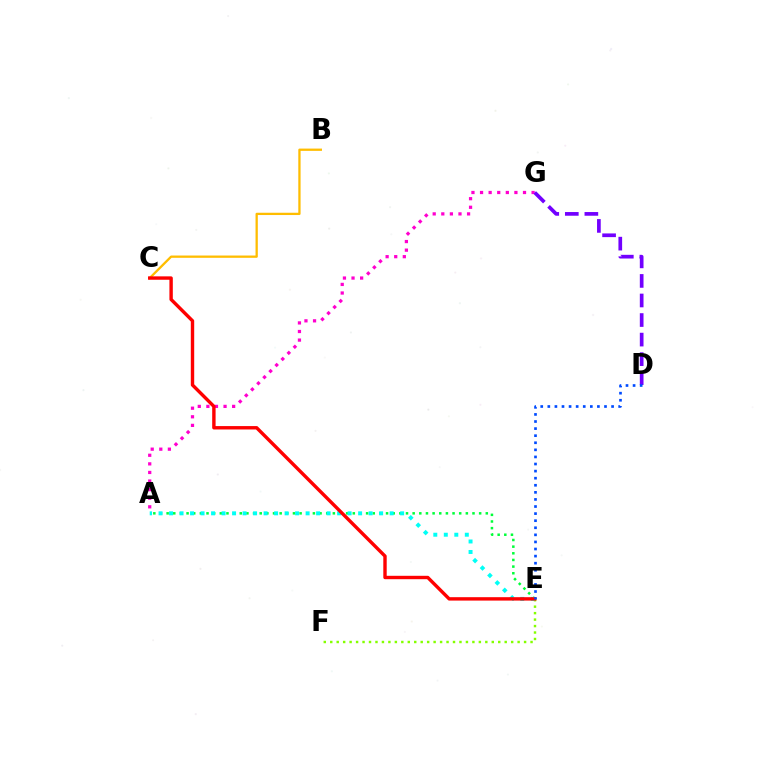{('B', 'C'): [{'color': '#ffbd00', 'line_style': 'solid', 'thickness': 1.65}], ('A', 'G'): [{'color': '#ff00cf', 'line_style': 'dotted', 'thickness': 2.33}], ('A', 'E'): [{'color': '#00ff39', 'line_style': 'dotted', 'thickness': 1.81}, {'color': '#00fff6', 'line_style': 'dotted', 'thickness': 2.85}], ('D', 'G'): [{'color': '#7200ff', 'line_style': 'dashed', 'thickness': 2.66}], ('E', 'F'): [{'color': '#84ff00', 'line_style': 'dotted', 'thickness': 1.76}], ('C', 'E'): [{'color': '#ff0000', 'line_style': 'solid', 'thickness': 2.45}], ('D', 'E'): [{'color': '#004bff', 'line_style': 'dotted', 'thickness': 1.92}]}